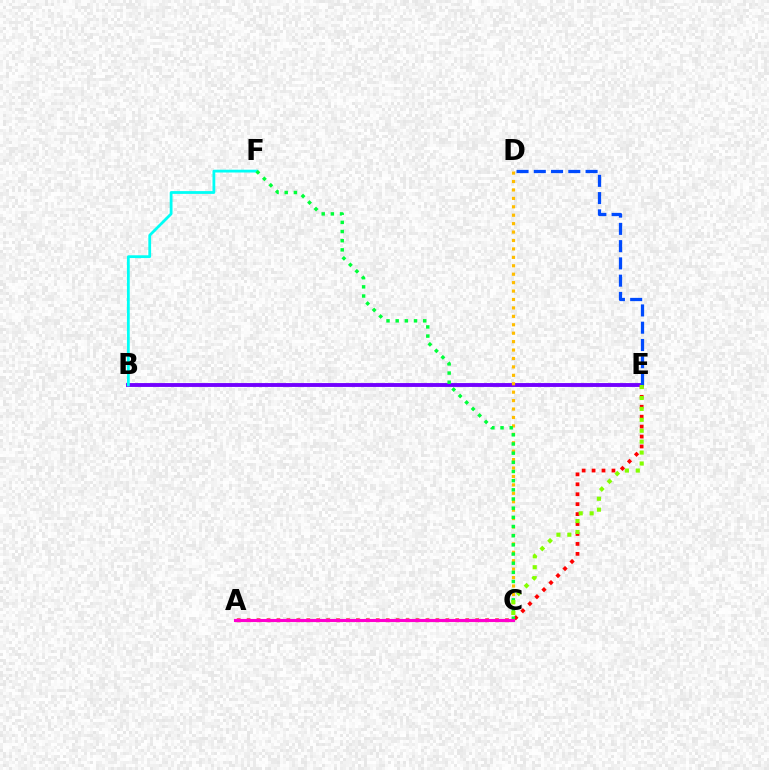{('B', 'E'): [{'color': '#7200ff', 'line_style': 'solid', 'thickness': 2.78}], ('C', 'D'): [{'color': '#ffbd00', 'line_style': 'dotted', 'thickness': 2.29}], ('D', 'E'): [{'color': '#004bff', 'line_style': 'dashed', 'thickness': 2.34}], ('B', 'F'): [{'color': '#00fff6', 'line_style': 'solid', 'thickness': 2.0}], ('A', 'E'): [{'color': '#ff0000', 'line_style': 'dotted', 'thickness': 2.7}], ('C', 'F'): [{'color': '#00ff39', 'line_style': 'dotted', 'thickness': 2.49}], ('C', 'E'): [{'color': '#84ff00', 'line_style': 'dotted', 'thickness': 2.97}], ('A', 'C'): [{'color': '#ff00cf', 'line_style': 'solid', 'thickness': 2.23}]}